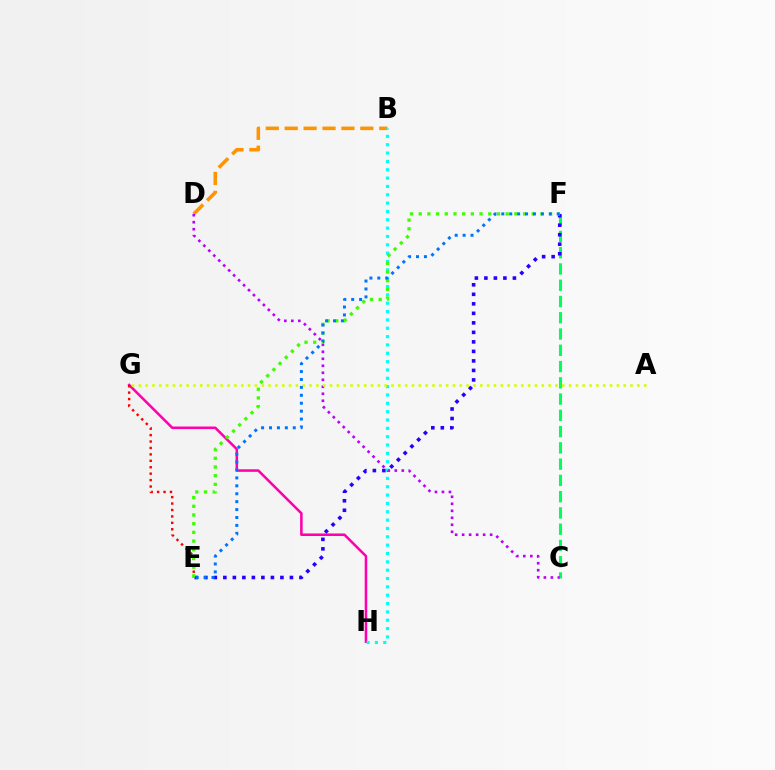{('G', 'H'): [{'color': '#ff00ac', 'line_style': 'solid', 'thickness': 1.83}], ('B', 'D'): [{'color': '#ff9400', 'line_style': 'dashed', 'thickness': 2.57}], ('E', 'G'): [{'color': '#ff0000', 'line_style': 'dotted', 'thickness': 1.75}], ('C', 'F'): [{'color': '#00ff5c', 'line_style': 'dashed', 'thickness': 2.21}], ('E', 'F'): [{'color': '#2500ff', 'line_style': 'dotted', 'thickness': 2.58}, {'color': '#3dff00', 'line_style': 'dotted', 'thickness': 2.36}, {'color': '#0074ff', 'line_style': 'dotted', 'thickness': 2.15}], ('B', 'H'): [{'color': '#00fff6', 'line_style': 'dotted', 'thickness': 2.27}], ('C', 'D'): [{'color': '#b900ff', 'line_style': 'dotted', 'thickness': 1.9}], ('A', 'G'): [{'color': '#d1ff00', 'line_style': 'dotted', 'thickness': 1.86}]}